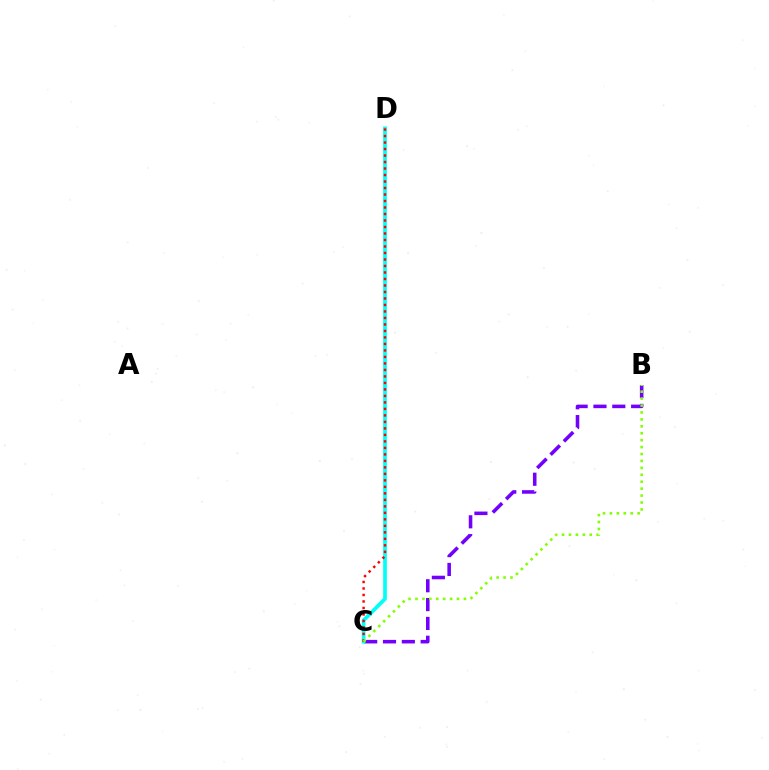{('B', 'C'): [{'color': '#7200ff', 'line_style': 'dashed', 'thickness': 2.56}, {'color': '#84ff00', 'line_style': 'dotted', 'thickness': 1.88}], ('C', 'D'): [{'color': '#00fff6', 'line_style': 'solid', 'thickness': 2.67}, {'color': '#ff0000', 'line_style': 'dotted', 'thickness': 1.77}]}